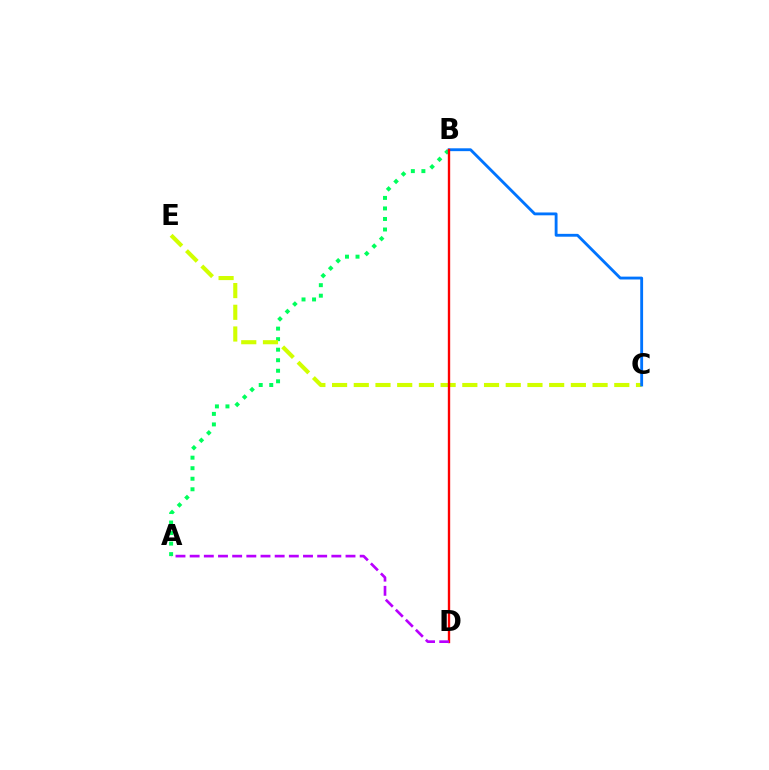{('A', 'B'): [{'color': '#00ff5c', 'line_style': 'dotted', 'thickness': 2.86}], ('C', 'E'): [{'color': '#d1ff00', 'line_style': 'dashed', 'thickness': 2.95}], ('B', 'C'): [{'color': '#0074ff', 'line_style': 'solid', 'thickness': 2.05}], ('B', 'D'): [{'color': '#ff0000', 'line_style': 'solid', 'thickness': 1.71}], ('A', 'D'): [{'color': '#b900ff', 'line_style': 'dashed', 'thickness': 1.92}]}